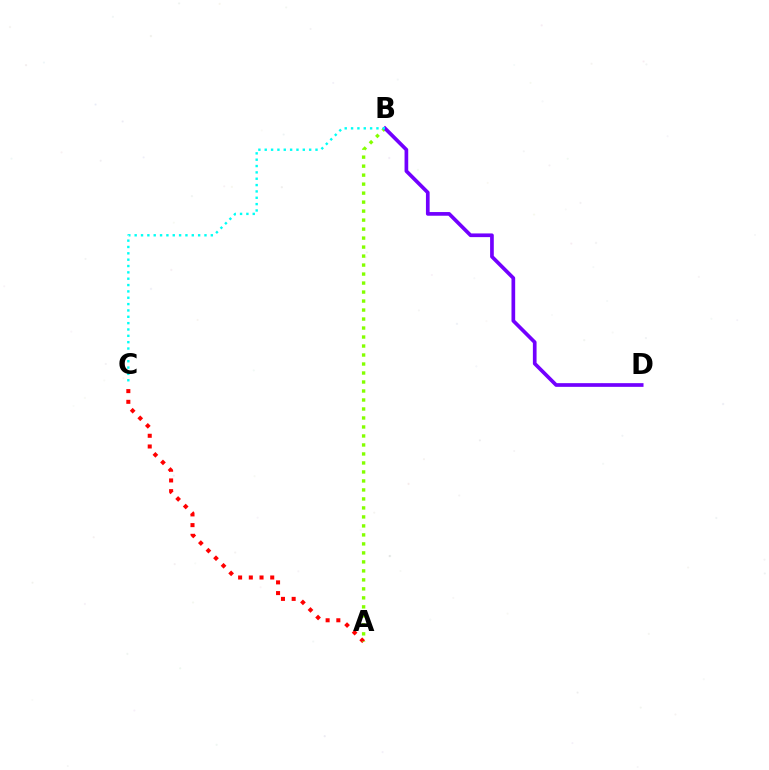{('A', 'C'): [{'color': '#ff0000', 'line_style': 'dotted', 'thickness': 2.91}], ('A', 'B'): [{'color': '#84ff00', 'line_style': 'dotted', 'thickness': 2.44}], ('B', 'D'): [{'color': '#7200ff', 'line_style': 'solid', 'thickness': 2.65}], ('B', 'C'): [{'color': '#00fff6', 'line_style': 'dotted', 'thickness': 1.72}]}